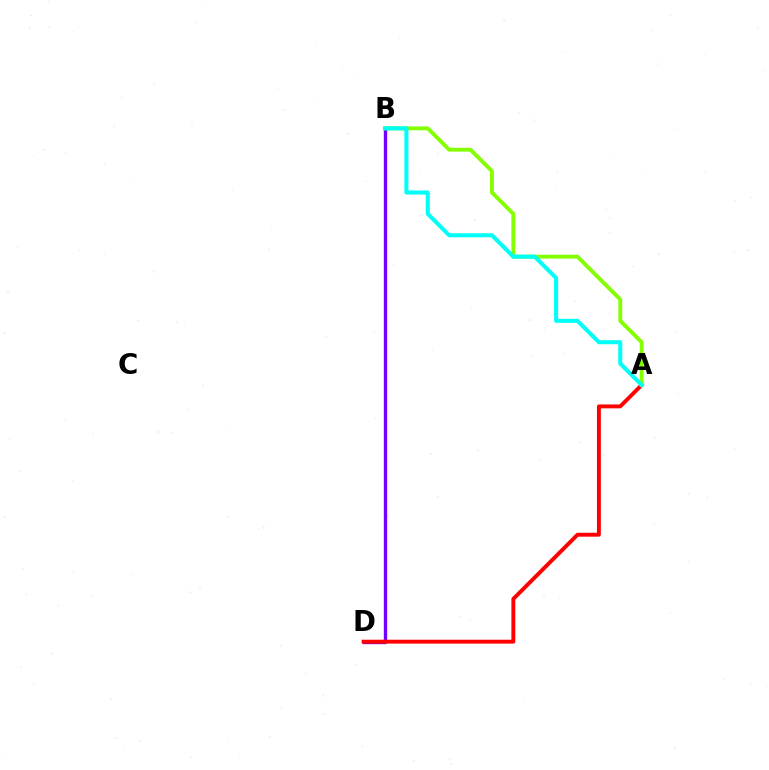{('B', 'D'): [{'color': '#7200ff', 'line_style': 'solid', 'thickness': 2.42}], ('A', 'D'): [{'color': '#ff0000', 'line_style': 'solid', 'thickness': 2.81}], ('A', 'B'): [{'color': '#84ff00', 'line_style': 'solid', 'thickness': 2.78}, {'color': '#00fff6', 'line_style': 'solid', 'thickness': 2.91}]}